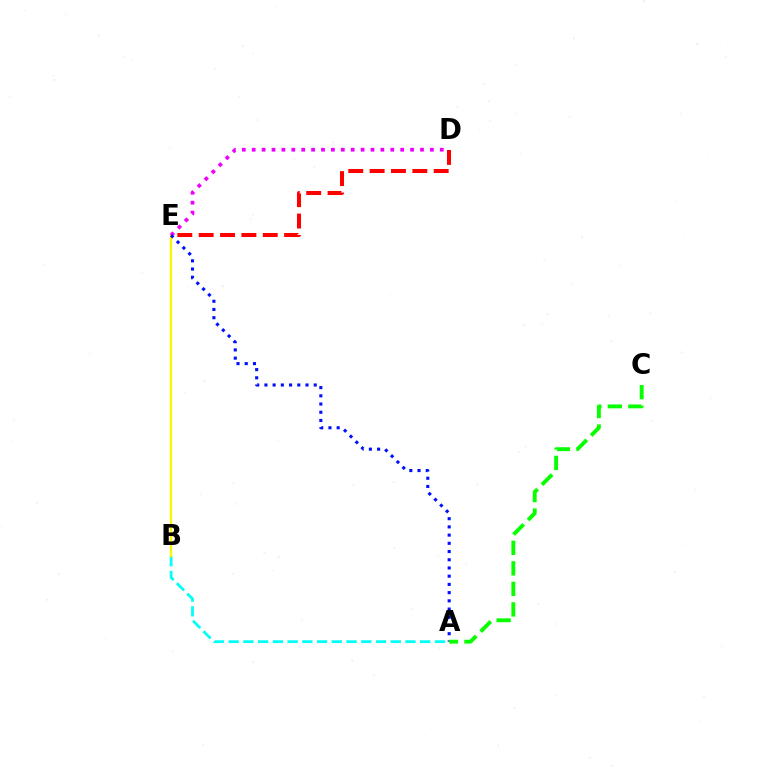{('A', 'B'): [{'color': '#00fff6', 'line_style': 'dashed', 'thickness': 2.0}], ('D', 'E'): [{'color': '#ff0000', 'line_style': 'dashed', 'thickness': 2.9}, {'color': '#ee00ff', 'line_style': 'dotted', 'thickness': 2.69}], ('B', 'E'): [{'color': '#fcf500', 'line_style': 'solid', 'thickness': 1.66}], ('A', 'E'): [{'color': '#0010ff', 'line_style': 'dotted', 'thickness': 2.23}], ('A', 'C'): [{'color': '#08ff00', 'line_style': 'dashed', 'thickness': 2.79}]}